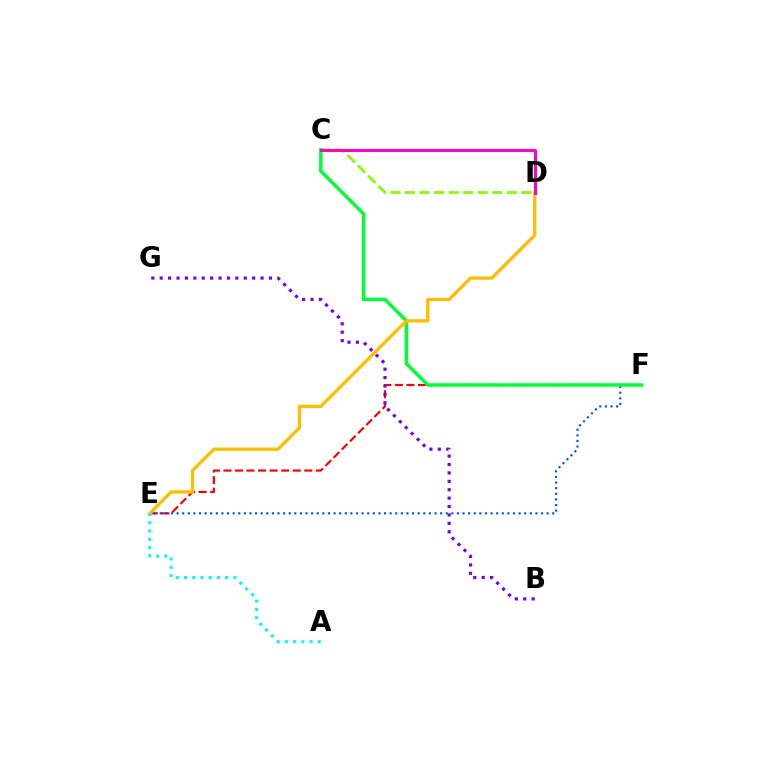{('E', 'F'): [{'color': '#ff0000', 'line_style': 'dashed', 'thickness': 1.57}, {'color': '#004bff', 'line_style': 'dotted', 'thickness': 1.52}], ('C', 'D'): [{'color': '#84ff00', 'line_style': 'dashed', 'thickness': 1.98}, {'color': '#ff00cf', 'line_style': 'solid', 'thickness': 2.17}], ('C', 'F'): [{'color': '#00ff39', 'line_style': 'solid', 'thickness': 2.5}], ('B', 'G'): [{'color': '#7200ff', 'line_style': 'dotted', 'thickness': 2.28}], ('D', 'E'): [{'color': '#ffbd00', 'line_style': 'solid', 'thickness': 2.37}], ('A', 'E'): [{'color': '#00fff6', 'line_style': 'dotted', 'thickness': 2.24}]}